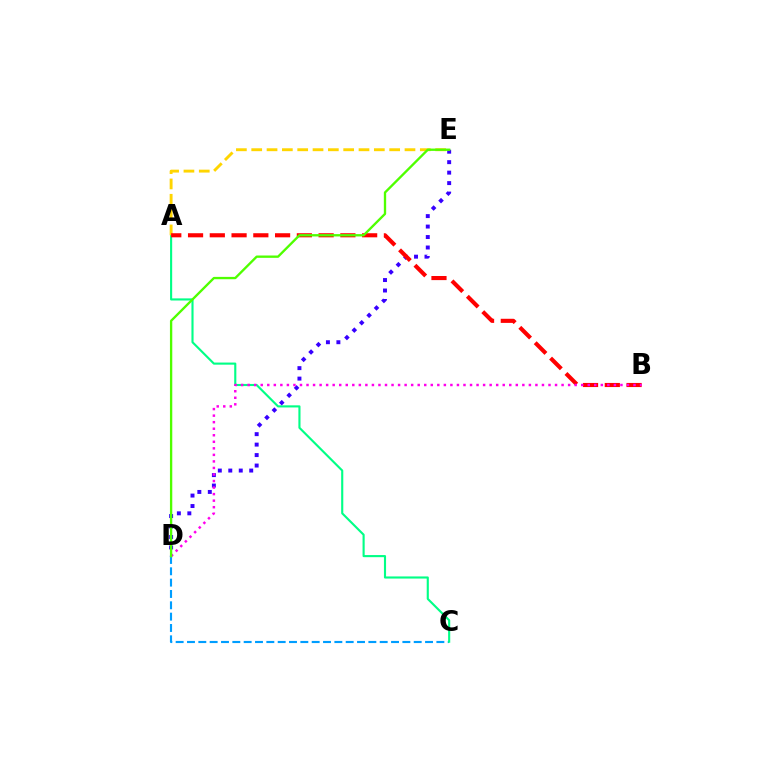{('C', 'D'): [{'color': '#009eff', 'line_style': 'dashed', 'thickness': 1.54}], ('A', 'C'): [{'color': '#00ff86', 'line_style': 'solid', 'thickness': 1.53}], ('D', 'E'): [{'color': '#3700ff', 'line_style': 'dotted', 'thickness': 2.84}, {'color': '#4fff00', 'line_style': 'solid', 'thickness': 1.68}], ('A', 'E'): [{'color': '#ffd500', 'line_style': 'dashed', 'thickness': 2.08}], ('A', 'B'): [{'color': '#ff0000', 'line_style': 'dashed', 'thickness': 2.96}], ('B', 'D'): [{'color': '#ff00ed', 'line_style': 'dotted', 'thickness': 1.78}]}